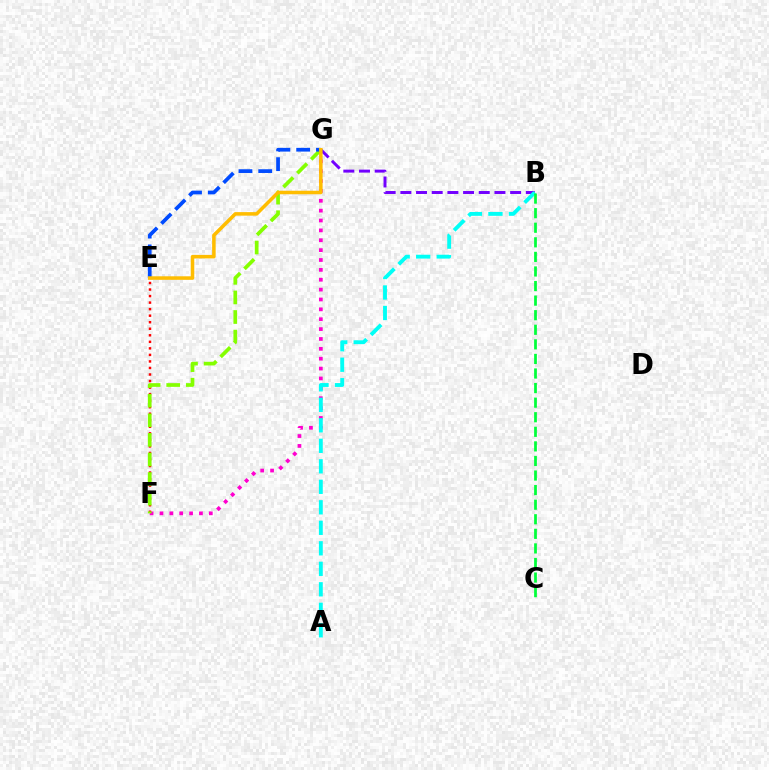{('F', 'G'): [{'color': '#ff00cf', 'line_style': 'dotted', 'thickness': 2.68}, {'color': '#84ff00', 'line_style': 'dashed', 'thickness': 2.66}], ('E', 'F'): [{'color': '#ff0000', 'line_style': 'dotted', 'thickness': 1.78}], ('B', 'G'): [{'color': '#7200ff', 'line_style': 'dashed', 'thickness': 2.13}], ('A', 'B'): [{'color': '#00fff6', 'line_style': 'dashed', 'thickness': 2.78}], ('B', 'C'): [{'color': '#00ff39', 'line_style': 'dashed', 'thickness': 1.98}], ('E', 'G'): [{'color': '#004bff', 'line_style': 'dashed', 'thickness': 2.69}, {'color': '#ffbd00', 'line_style': 'solid', 'thickness': 2.54}]}